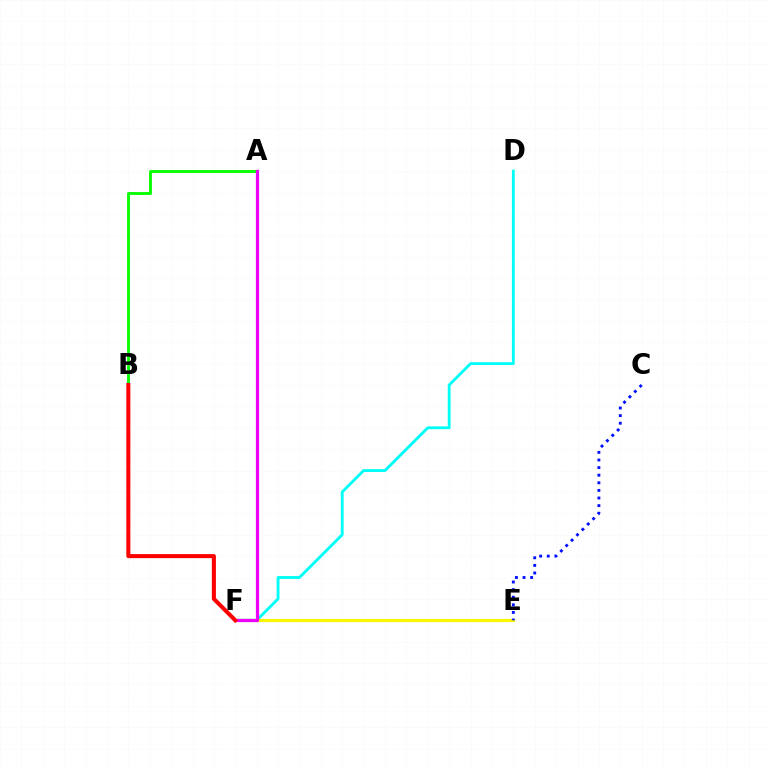{('D', 'F'): [{'color': '#00fff6', 'line_style': 'solid', 'thickness': 2.05}], ('A', 'B'): [{'color': '#08ff00', 'line_style': 'solid', 'thickness': 2.08}], ('E', 'F'): [{'color': '#fcf500', 'line_style': 'solid', 'thickness': 2.28}], ('C', 'E'): [{'color': '#0010ff', 'line_style': 'dotted', 'thickness': 2.07}], ('A', 'F'): [{'color': '#ee00ff', 'line_style': 'solid', 'thickness': 2.32}], ('B', 'F'): [{'color': '#ff0000', 'line_style': 'solid', 'thickness': 2.91}]}